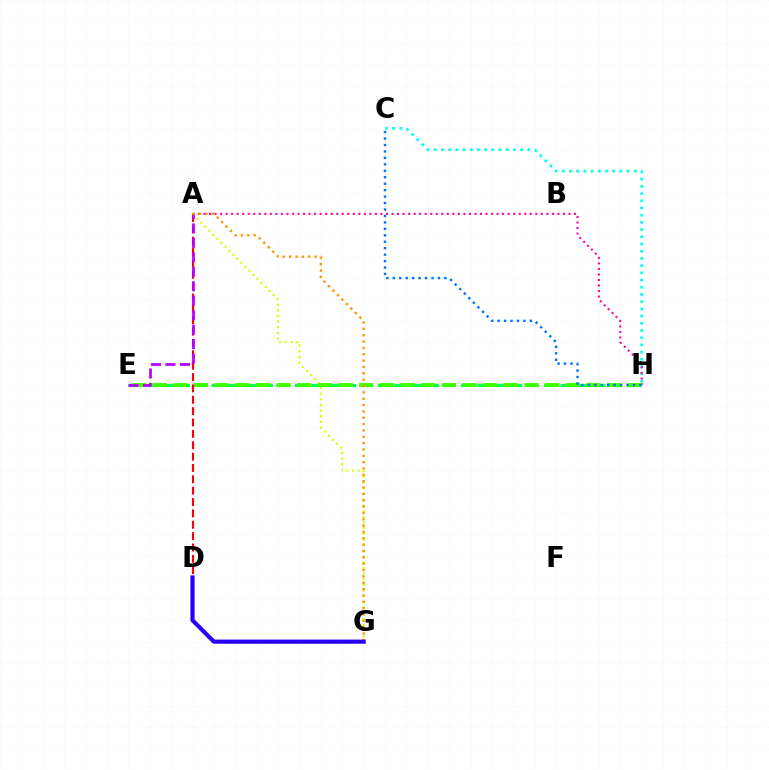{('C', 'H'): [{'color': '#00fff6', 'line_style': 'dotted', 'thickness': 1.96}, {'color': '#0074ff', 'line_style': 'dotted', 'thickness': 1.75}], ('A', 'H'): [{'color': '#ff00ac', 'line_style': 'dotted', 'thickness': 1.5}], ('E', 'H'): [{'color': '#00ff5c', 'line_style': 'dashed', 'thickness': 2.26}, {'color': '#3dff00', 'line_style': 'dashed', 'thickness': 2.81}], ('A', 'G'): [{'color': '#d1ff00', 'line_style': 'dotted', 'thickness': 1.54}, {'color': '#ff9400', 'line_style': 'dotted', 'thickness': 1.72}], ('A', 'D'): [{'color': '#ff0000', 'line_style': 'dashed', 'thickness': 1.54}], ('A', 'E'): [{'color': '#b900ff', 'line_style': 'dashed', 'thickness': 1.97}], ('D', 'G'): [{'color': '#2500ff', 'line_style': 'solid', 'thickness': 3.0}]}